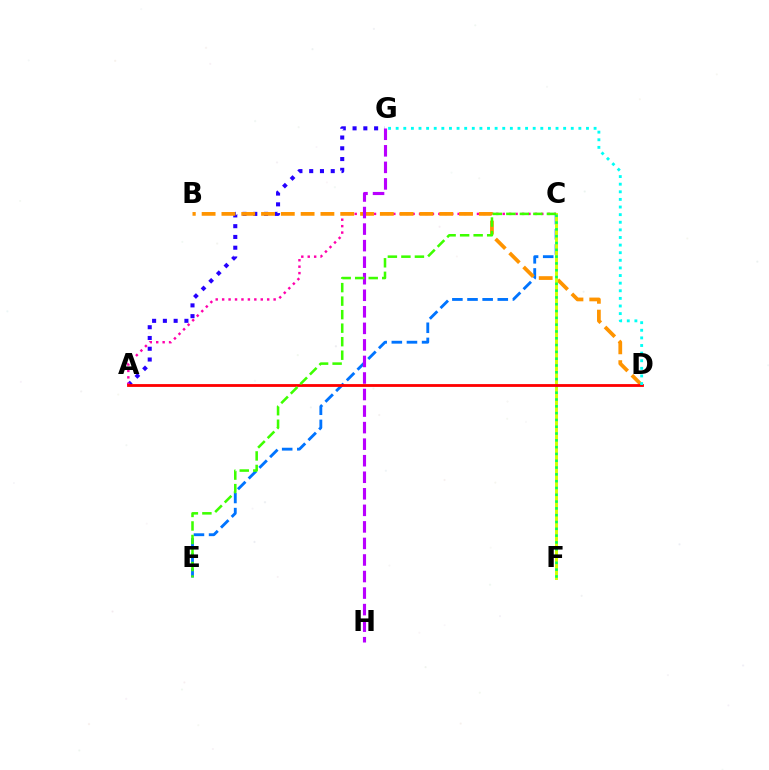{('A', 'G'): [{'color': '#2500ff', 'line_style': 'dotted', 'thickness': 2.93}], ('A', 'C'): [{'color': '#ff00ac', 'line_style': 'dotted', 'thickness': 1.75}], ('C', 'E'): [{'color': '#0074ff', 'line_style': 'dashed', 'thickness': 2.06}, {'color': '#3dff00', 'line_style': 'dashed', 'thickness': 1.84}], ('B', 'D'): [{'color': '#ff9400', 'line_style': 'dashed', 'thickness': 2.69}], ('C', 'F'): [{'color': '#d1ff00', 'line_style': 'solid', 'thickness': 2.11}, {'color': '#00ff5c', 'line_style': 'dotted', 'thickness': 1.85}], ('A', 'D'): [{'color': '#ff0000', 'line_style': 'solid', 'thickness': 2.02}], ('D', 'G'): [{'color': '#00fff6', 'line_style': 'dotted', 'thickness': 2.07}], ('G', 'H'): [{'color': '#b900ff', 'line_style': 'dashed', 'thickness': 2.25}]}